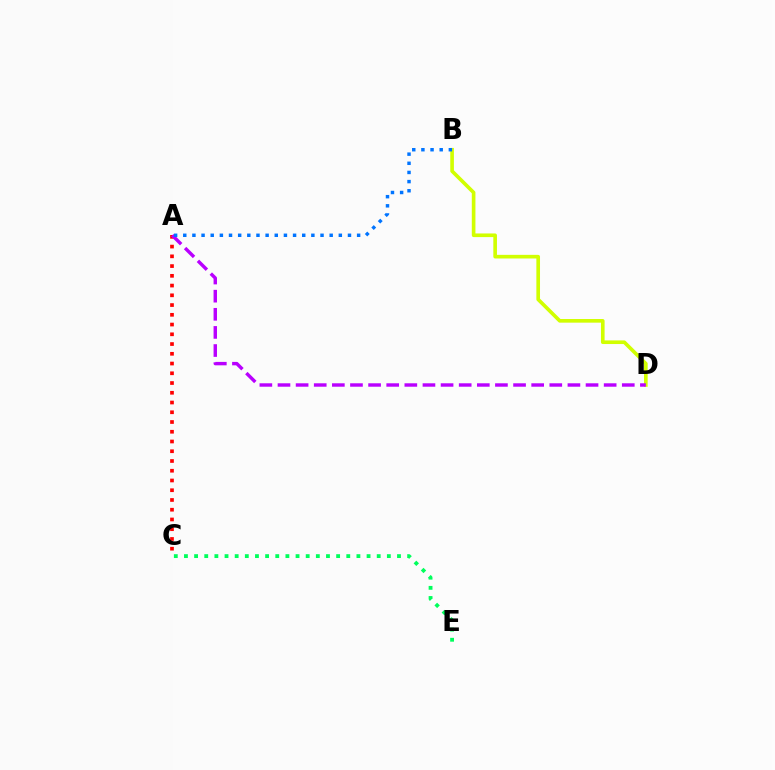{('B', 'D'): [{'color': '#d1ff00', 'line_style': 'solid', 'thickness': 2.62}], ('A', 'C'): [{'color': '#ff0000', 'line_style': 'dotted', 'thickness': 2.65}], ('C', 'E'): [{'color': '#00ff5c', 'line_style': 'dotted', 'thickness': 2.76}], ('A', 'D'): [{'color': '#b900ff', 'line_style': 'dashed', 'thickness': 2.46}], ('A', 'B'): [{'color': '#0074ff', 'line_style': 'dotted', 'thickness': 2.49}]}